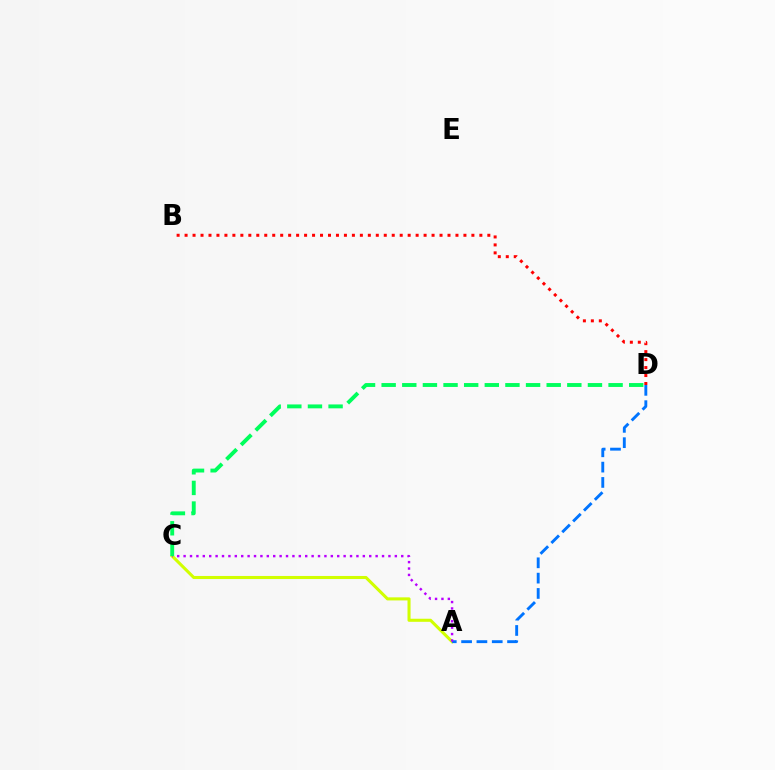{('A', 'C'): [{'color': '#d1ff00', 'line_style': 'solid', 'thickness': 2.21}, {'color': '#b900ff', 'line_style': 'dotted', 'thickness': 1.74}], ('A', 'D'): [{'color': '#0074ff', 'line_style': 'dashed', 'thickness': 2.08}], ('B', 'D'): [{'color': '#ff0000', 'line_style': 'dotted', 'thickness': 2.16}], ('C', 'D'): [{'color': '#00ff5c', 'line_style': 'dashed', 'thickness': 2.8}]}